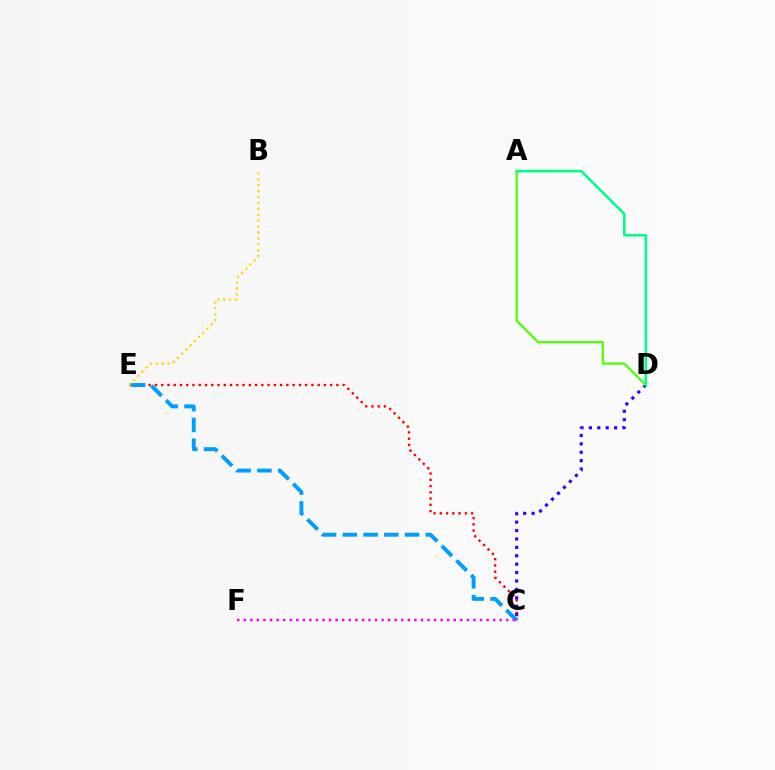{('C', 'E'): [{'color': '#ff0000', 'line_style': 'dotted', 'thickness': 1.7}, {'color': '#009eff', 'line_style': 'dashed', 'thickness': 2.82}], ('C', 'D'): [{'color': '#3700ff', 'line_style': 'dotted', 'thickness': 2.28}], ('B', 'E'): [{'color': '#ffd500', 'line_style': 'dotted', 'thickness': 1.6}], ('A', 'D'): [{'color': '#4fff00', 'line_style': 'solid', 'thickness': 1.61}, {'color': '#00ff86', 'line_style': 'solid', 'thickness': 1.85}], ('C', 'F'): [{'color': '#ff00ed', 'line_style': 'dotted', 'thickness': 1.78}]}